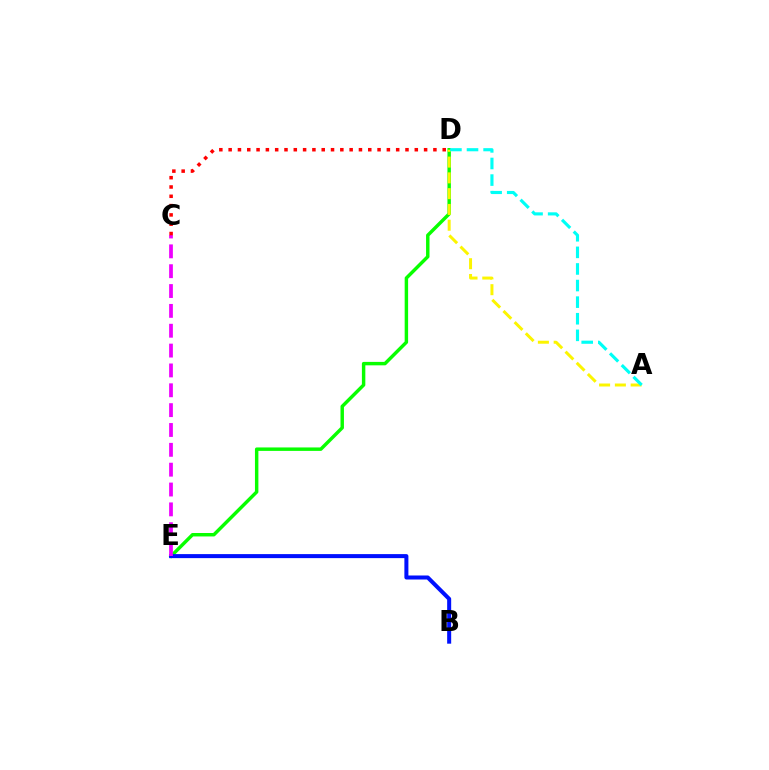{('D', 'E'): [{'color': '#08ff00', 'line_style': 'solid', 'thickness': 2.48}], ('B', 'E'): [{'color': '#0010ff', 'line_style': 'solid', 'thickness': 2.89}], ('C', 'E'): [{'color': '#ee00ff', 'line_style': 'dashed', 'thickness': 2.7}], ('C', 'D'): [{'color': '#ff0000', 'line_style': 'dotted', 'thickness': 2.53}], ('A', 'D'): [{'color': '#fcf500', 'line_style': 'dashed', 'thickness': 2.14}, {'color': '#00fff6', 'line_style': 'dashed', 'thickness': 2.25}]}